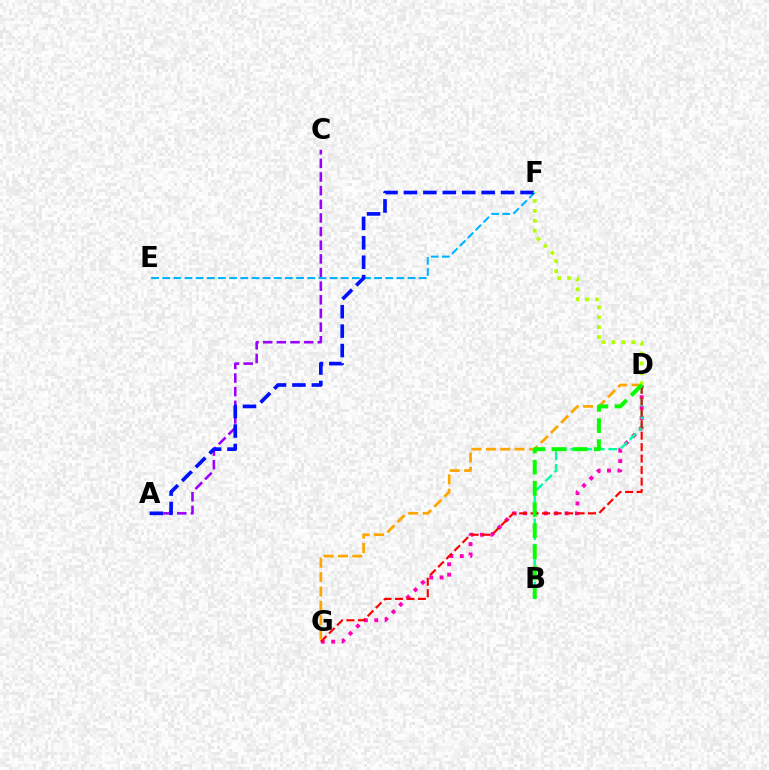{('A', 'C'): [{'color': '#9b00ff', 'line_style': 'dashed', 'thickness': 1.85}], ('D', 'G'): [{'color': '#ff00bd', 'line_style': 'dotted', 'thickness': 2.82}, {'color': '#ff0000', 'line_style': 'dashed', 'thickness': 1.56}, {'color': '#ffa500', 'line_style': 'dashed', 'thickness': 1.95}], ('B', 'D'): [{'color': '#00ff9d', 'line_style': 'dashed', 'thickness': 1.72}, {'color': '#08ff00', 'line_style': 'dashed', 'thickness': 2.87}], ('E', 'F'): [{'color': '#00b5ff', 'line_style': 'dashed', 'thickness': 1.51}], ('A', 'F'): [{'color': '#0010ff', 'line_style': 'dashed', 'thickness': 2.64}], ('D', 'F'): [{'color': '#b3ff00', 'line_style': 'dotted', 'thickness': 2.68}]}